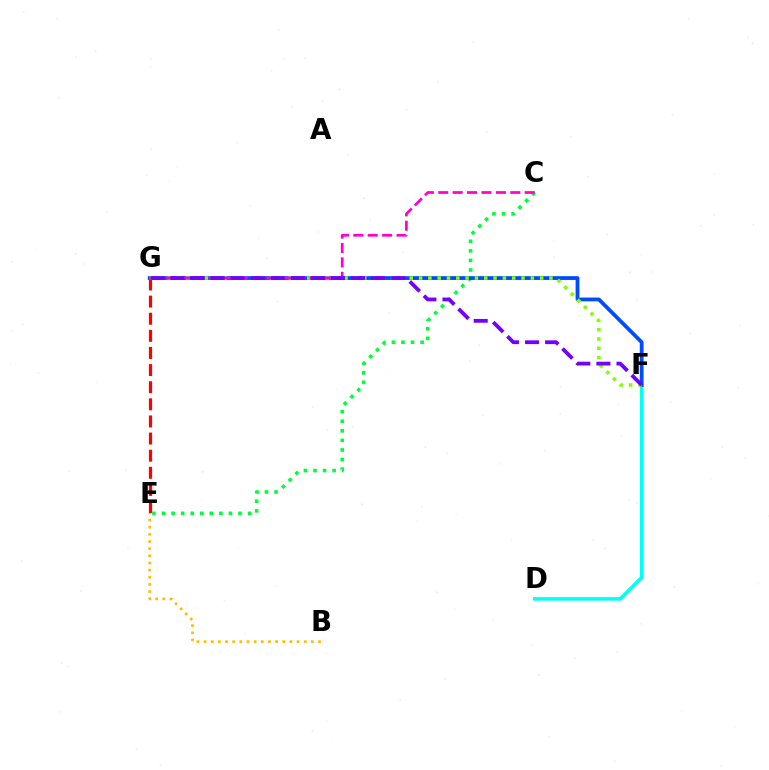{('C', 'E'): [{'color': '#00ff39', 'line_style': 'dotted', 'thickness': 2.6}], ('E', 'G'): [{'color': '#ff0000', 'line_style': 'dashed', 'thickness': 2.33}], ('D', 'F'): [{'color': '#00fff6', 'line_style': 'solid', 'thickness': 2.51}], ('F', 'G'): [{'color': '#004bff', 'line_style': 'solid', 'thickness': 2.72}, {'color': '#84ff00', 'line_style': 'dotted', 'thickness': 2.53}, {'color': '#7200ff', 'line_style': 'dashed', 'thickness': 2.73}], ('C', 'G'): [{'color': '#ff00cf', 'line_style': 'dashed', 'thickness': 1.96}], ('B', 'E'): [{'color': '#ffbd00', 'line_style': 'dotted', 'thickness': 1.94}]}